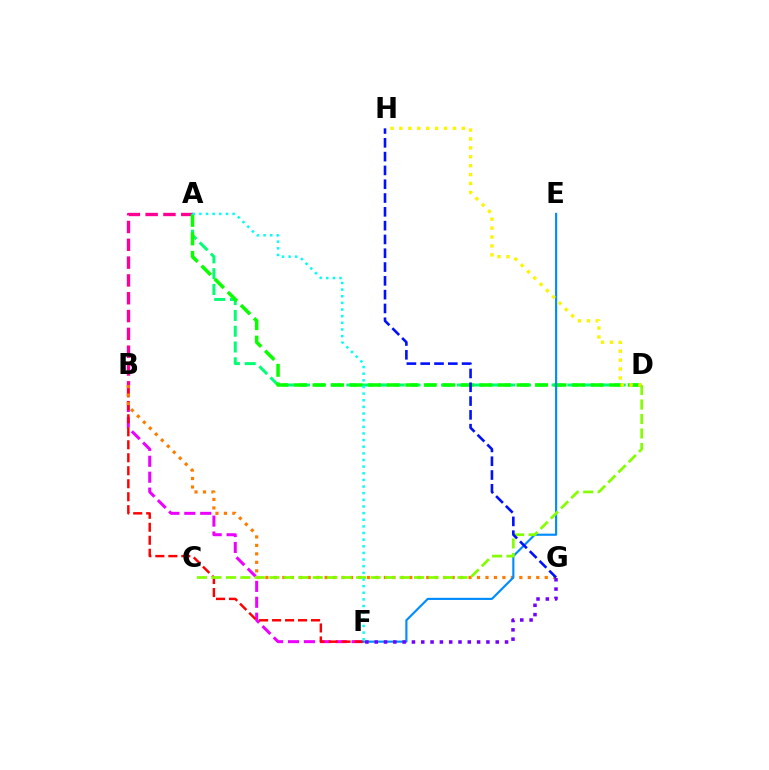{('B', 'F'): [{'color': '#ee00ff', 'line_style': 'dashed', 'thickness': 2.16}, {'color': '#ff0000', 'line_style': 'dashed', 'thickness': 1.76}], ('A', 'D'): [{'color': '#00ff74', 'line_style': 'dashed', 'thickness': 2.14}, {'color': '#08ff00', 'line_style': 'dashed', 'thickness': 2.52}], ('A', 'B'): [{'color': '#ff0094', 'line_style': 'dashed', 'thickness': 2.42}], ('B', 'G'): [{'color': '#ff7c00', 'line_style': 'dotted', 'thickness': 2.3}], ('E', 'F'): [{'color': '#008cff', 'line_style': 'solid', 'thickness': 1.54}], ('F', 'G'): [{'color': '#7200ff', 'line_style': 'dotted', 'thickness': 2.53}], ('D', 'H'): [{'color': '#fcf500', 'line_style': 'dotted', 'thickness': 2.42}], ('C', 'D'): [{'color': '#84ff00', 'line_style': 'dashed', 'thickness': 1.97}], ('G', 'H'): [{'color': '#0010ff', 'line_style': 'dashed', 'thickness': 1.88}], ('A', 'F'): [{'color': '#00fff6', 'line_style': 'dotted', 'thickness': 1.8}]}